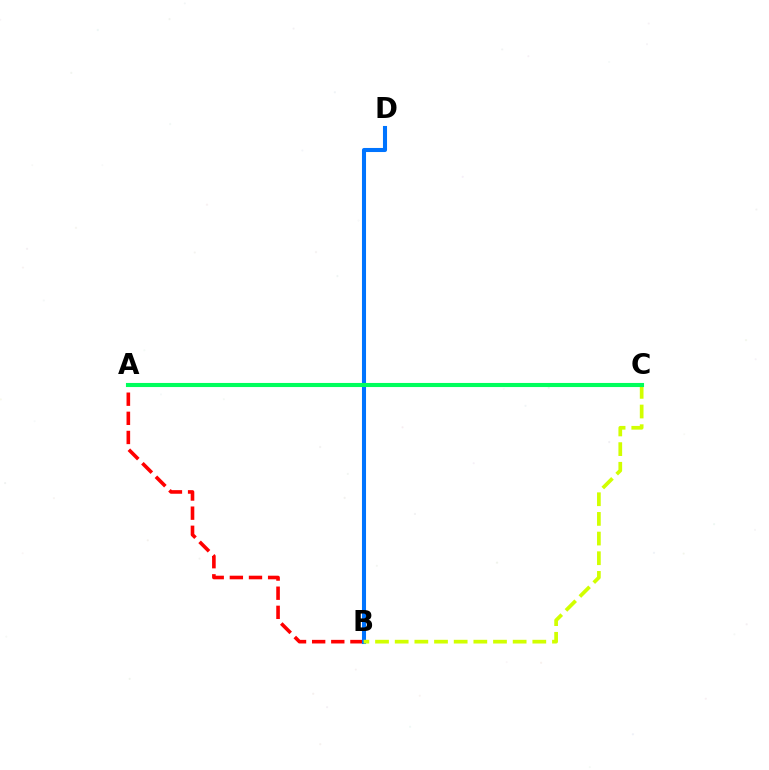{('A', 'B'): [{'color': '#ff0000', 'line_style': 'dashed', 'thickness': 2.6}], ('B', 'D'): [{'color': '#0074ff', 'line_style': 'solid', 'thickness': 2.93}], ('A', 'C'): [{'color': '#b900ff', 'line_style': 'dotted', 'thickness': 2.82}, {'color': '#00ff5c', 'line_style': 'solid', 'thickness': 2.95}], ('B', 'C'): [{'color': '#d1ff00', 'line_style': 'dashed', 'thickness': 2.67}]}